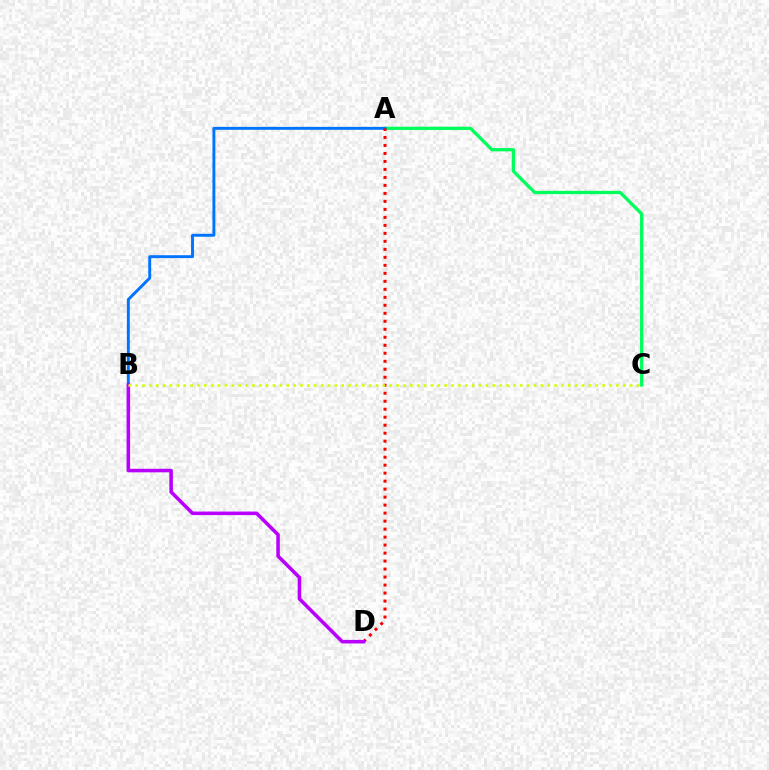{('A', 'C'): [{'color': '#00ff5c', 'line_style': 'solid', 'thickness': 2.35}], ('A', 'B'): [{'color': '#0074ff', 'line_style': 'solid', 'thickness': 2.1}], ('A', 'D'): [{'color': '#ff0000', 'line_style': 'dotted', 'thickness': 2.17}], ('B', 'D'): [{'color': '#b900ff', 'line_style': 'solid', 'thickness': 2.56}], ('B', 'C'): [{'color': '#d1ff00', 'line_style': 'dotted', 'thickness': 1.87}]}